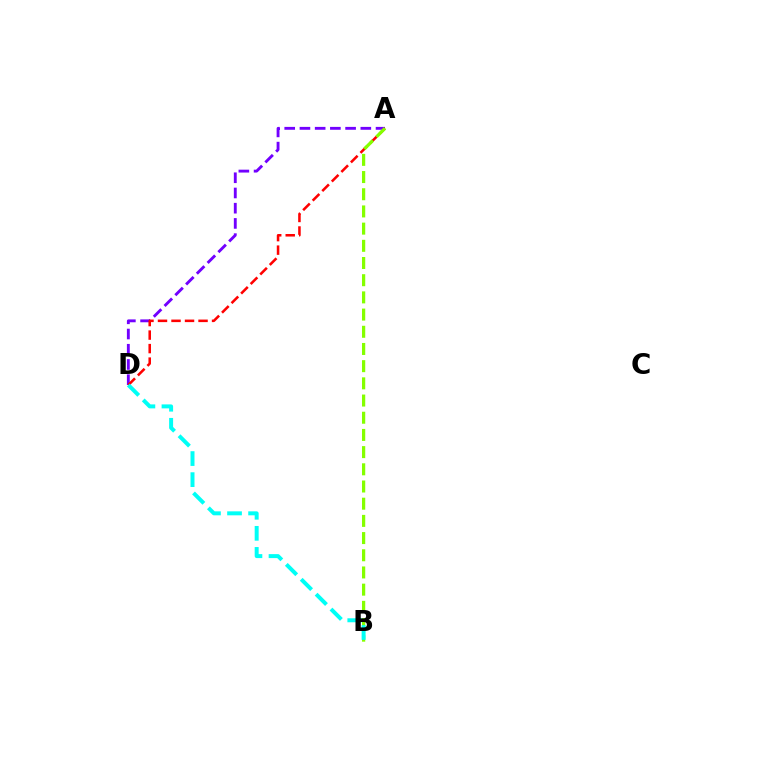{('A', 'D'): [{'color': '#7200ff', 'line_style': 'dashed', 'thickness': 2.07}, {'color': '#ff0000', 'line_style': 'dashed', 'thickness': 1.84}], ('A', 'B'): [{'color': '#84ff00', 'line_style': 'dashed', 'thickness': 2.34}], ('B', 'D'): [{'color': '#00fff6', 'line_style': 'dashed', 'thickness': 2.86}]}